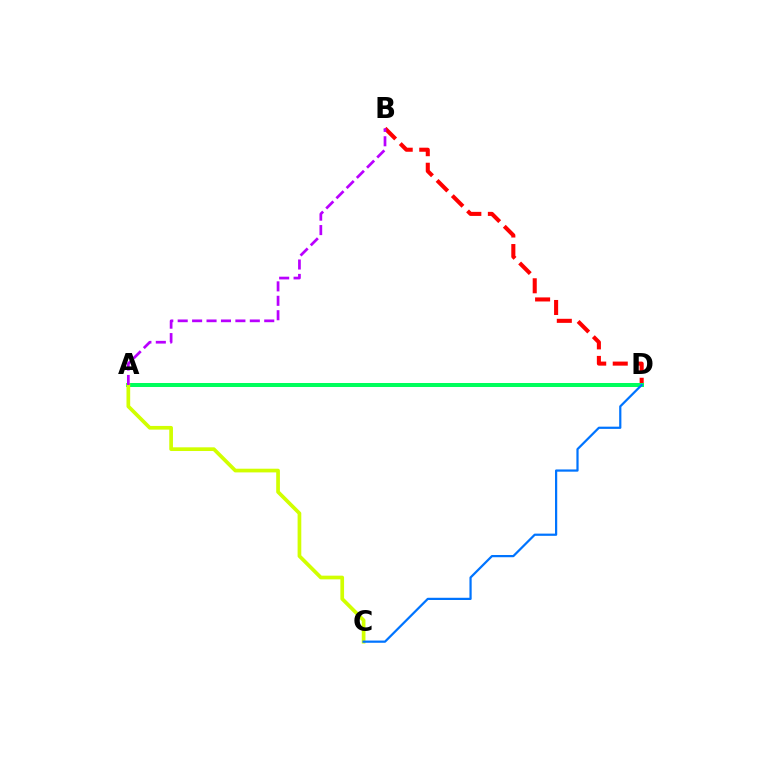{('B', 'D'): [{'color': '#ff0000', 'line_style': 'dashed', 'thickness': 2.93}], ('A', 'D'): [{'color': '#00ff5c', 'line_style': 'solid', 'thickness': 2.88}], ('A', 'C'): [{'color': '#d1ff00', 'line_style': 'solid', 'thickness': 2.66}], ('A', 'B'): [{'color': '#b900ff', 'line_style': 'dashed', 'thickness': 1.96}], ('C', 'D'): [{'color': '#0074ff', 'line_style': 'solid', 'thickness': 1.6}]}